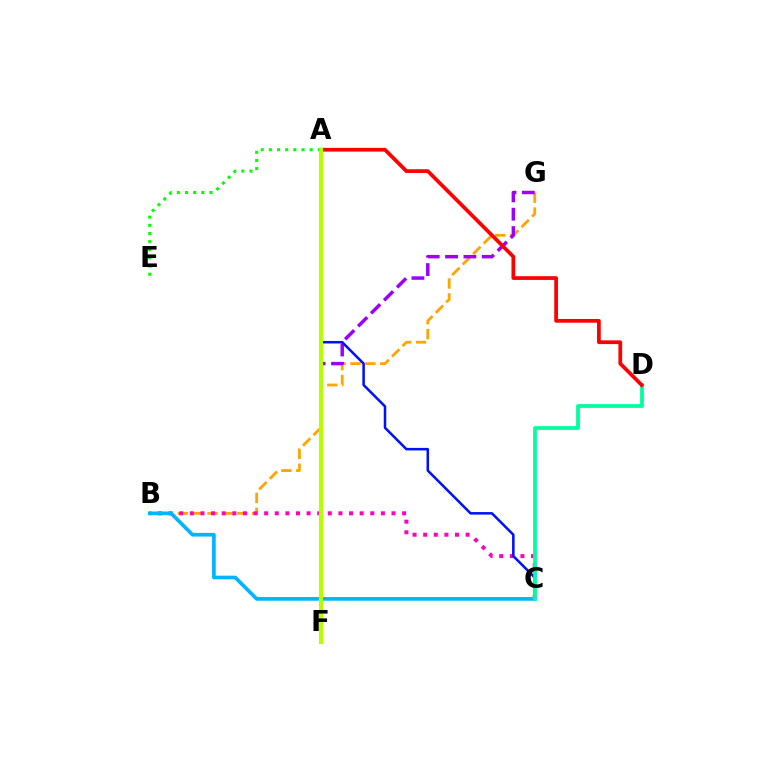{('B', 'G'): [{'color': '#ffa500', 'line_style': 'dashed', 'thickness': 2.02}], ('B', 'C'): [{'color': '#ff00bd', 'line_style': 'dotted', 'thickness': 2.88}, {'color': '#00b5ff', 'line_style': 'solid', 'thickness': 2.65}], ('F', 'G'): [{'color': '#9b00ff', 'line_style': 'dashed', 'thickness': 2.49}], ('A', 'C'): [{'color': '#0010ff', 'line_style': 'solid', 'thickness': 1.82}], ('A', 'E'): [{'color': '#08ff00', 'line_style': 'dotted', 'thickness': 2.22}], ('C', 'D'): [{'color': '#00ff9d', 'line_style': 'solid', 'thickness': 2.71}], ('A', 'D'): [{'color': '#ff0000', 'line_style': 'solid', 'thickness': 2.69}], ('A', 'F'): [{'color': '#b3ff00', 'line_style': 'solid', 'thickness': 2.95}]}